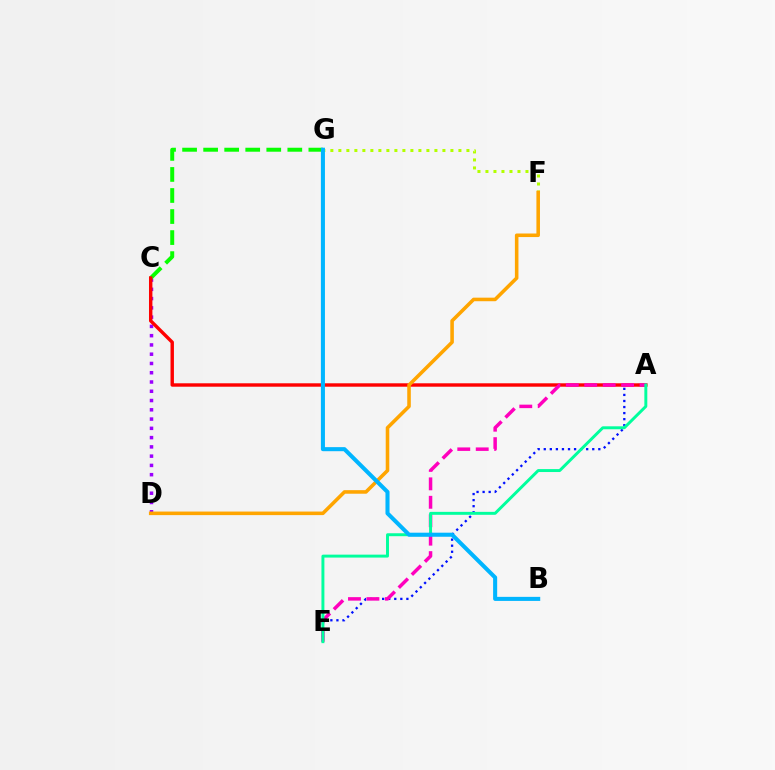{('A', 'E'): [{'color': '#0010ff', 'line_style': 'dotted', 'thickness': 1.65}, {'color': '#ff00bd', 'line_style': 'dashed', 'thickness': 2.51}, {'color': '#00ff9d', 'line_style': 'solid', 'thickness': 2.12}], ('F', 'G'): [{'color': '#b3ff00', 'line_style': 'dotted', 'thickness': 2.17}], ('C', 'D'): [{'color': '#9b00ff', 'line_style': 'dotted', 'thickness': 2.52}], ('C', 'G'): [{'color': '#08ff00', 'line_style': 'dashed', 'thickness': 2.86}], ('A', 'C'): [{'color': '#ff0000', 'line_style': 'solid', 'thickness': 2.46}], ('D', 'F'): [{'color': '#ffa500', 'line_style': 'solid', 'thickness': 2.56}], ('B', 'G'): [{'color': '#00b5ff', 'line_style': 'solid', 'thickness': 2.92}]}